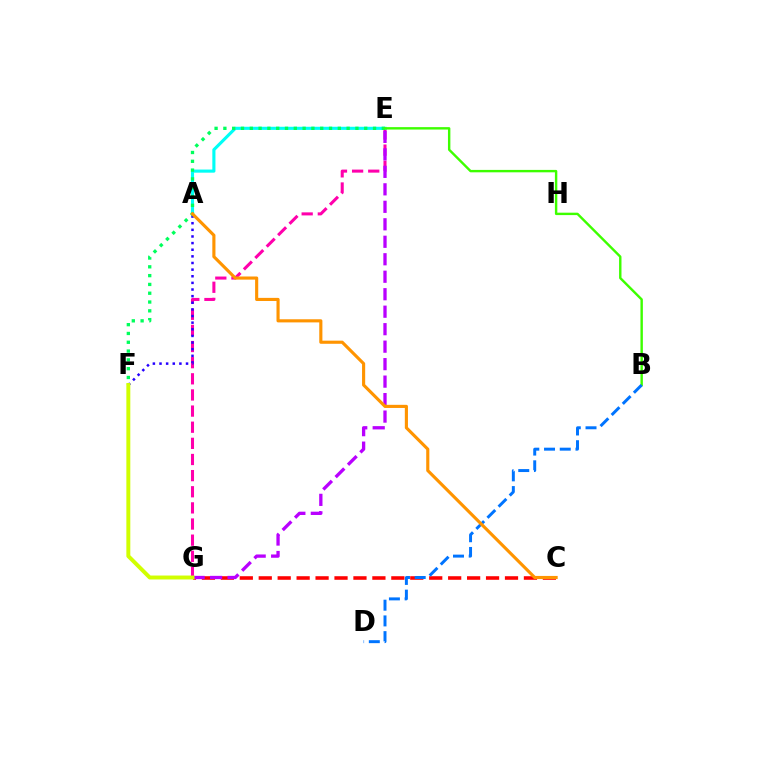{('C', 'G'): [{'color': '#ff0000', 'line_style': 'dashed', 'thickness': 2.57}], ('E', 'G'): [{'color': '#ff00ac', 'line_style': 'dashed', 'thickness': 2.19}, {'color': '#b900ff', 'line_style': 'dashed', 'thickness': 2.37}], ('A', 'E'): [{'color': '#00fff6', 'line_style': 'solid', 'thickness': 2.24}], ('A', 'F'): [{'color': '#2500ff', 'line_style': 'dotted', 'thickness': 1.8}], ('E', 'F'): [{'color': '#00ff5c', 'line_style': 'dotted', 'thickness': 2.39}], ('B', 'E'): [{'color': '#3dff00', 'line_style': 'solid', 'thickness': 1.73}], ('B', 'D'): [{'color': '#0074ff', 'line_style': 'dashed', 'thickness': 2.14}], ('F', 'G'): [{'color': '#d1ff00', 'line_style': 'solid', 'thickness': 2.84}], ('A', 'C'): [{'color': '#ff9400', 'line_style': 'solid', 'thickness': 2.25}]}